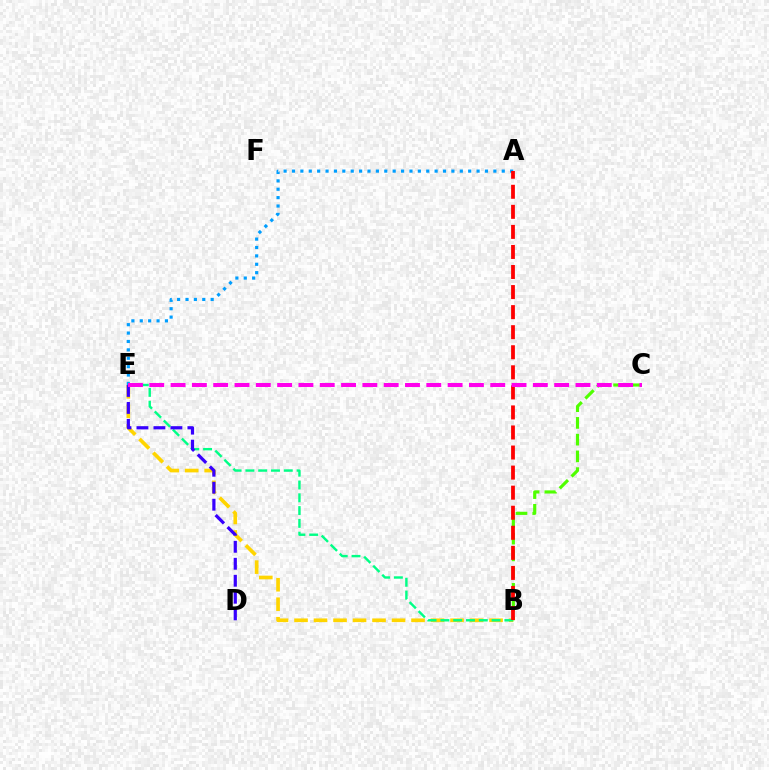{('B', 'E'): [{'color': '#ffd500', 'line_style': 'dashed', 'thickness': 2.65}, {'color': '#00ff86', 'line_style': 'dashed', 'thickness': 1.74}], ('D', 'E'): [{'color': '#3700ff', 'line_style': 'dashed', 'thickness': 2.31}], ('A', 'E'): [{'color': '#009eff', 'line_style': 'dotted', 'thickness': 2.28}], ('B', 'C'): [{'color': '#4fff00', 'line_style': 'dashed', 'thickness': 2.27}], ('A', 'B'): [{'color': '#ff0000', 'line_style': 'dashed', 'thickness': 2.72}], ('C', 'E'): [{'color': '#ff00ed', 'line_style': 'dashed', 'thickness': 2.9}]}